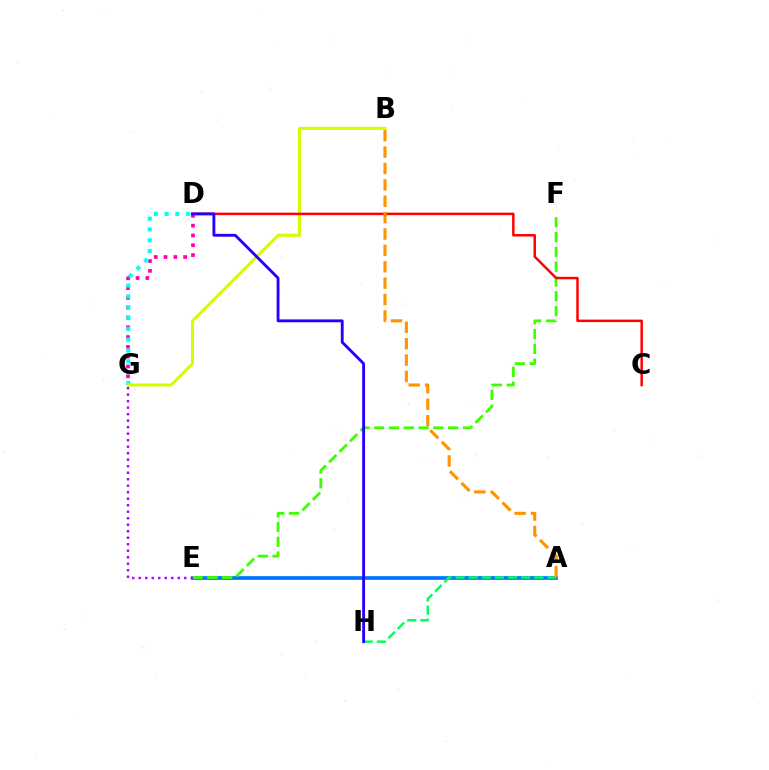{('D', 'G'): [{'color': '#ff00ac', 'line_style': 'dotted', 'thickness': 2.66}, {'color': '#00fff6', 'line_style': 'dotted', 'thickness': 2.94}], ('A', 'E'): [{'color': '#0074ff', 'line_style': 'solid', 'thickness': 2.67}], ('A', 'H'): [{'color': '#00ff5c', 'line_style': 'dashed', 'thickness': 1.78}], ('E', 'F'): [{'color': '#3dff00', 'line_style': 'dashed', 'thickness': 2.01}], ('B', 'G'): [{'color': '#d1ff00', 'line_style': 'solid', 'thickness': 2.19}], ('C', 'D'): [{'color': '#ff0000', 'line_style': 'solid', 'thickness': 1.79}], ('E', 'G'): [{'color': '#b900ff', 'line_style': 'dotted', 'thickness': 1.77}], ('A', 'B'): [{'color': '#ff9400', 'line_style': 'dashed', 'thickness': 2.23}], ('D', 'H'): [{'color': '#2500ff', 'line_style': 'solid', 'thickness': 2.05}]}